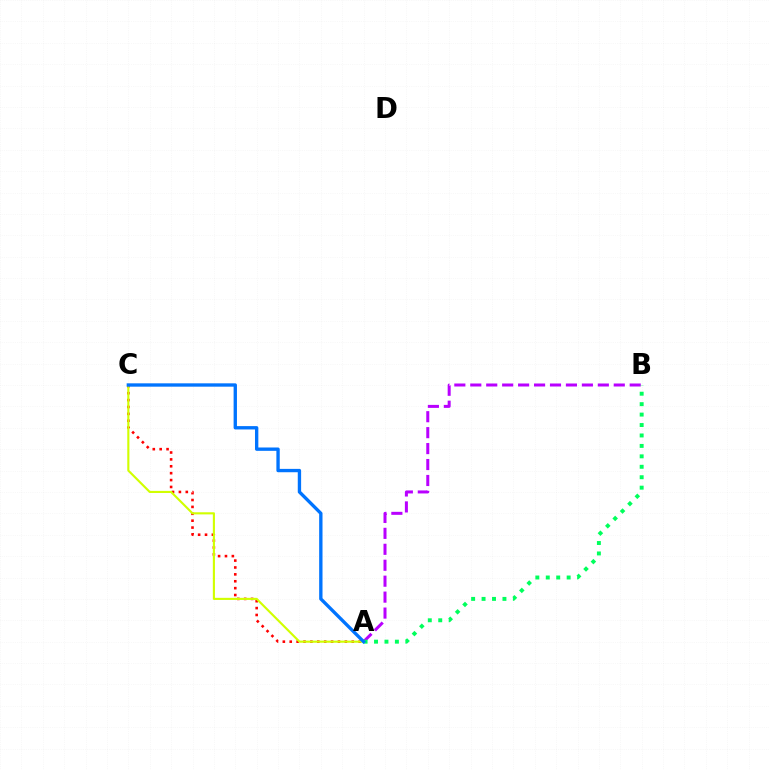{('A', 'B'): [{'color': '#b900ff', 'line_style': 'dashed', 'thickness': 2.17}, {'color': '#00ff5c', 'line_style': 'dotted', 'thickness': 2.84}], ('A', 'C'): [{'color': '#ff0000', 'line_style': 'dotted', 'thickness': 1.87}, {'color': '#d1ff00', 'line_style': 'solid', 'thickness': 1.53}, {'color': '#0074ff', 'line_style': 'solid', 'thickness': 2.41}]}